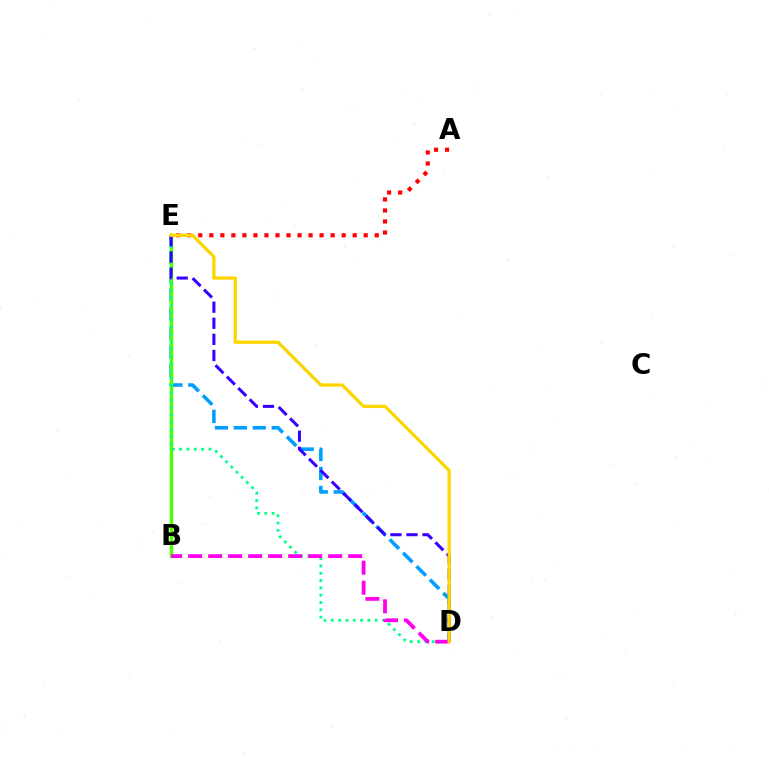{('D', 'E'): [{'color': '#009eff', 'line_style': 'dashed', 'thickness': 2.57}, {'color': '#00ff86', 'line_style': 'dotted', 'thickness': 1.99}, {'color': '#3700ff', 'line_style': 'dashed', 'thickness': 2.19}, {'color': '#ffd500', 'line_style': 'solid', 'thickness': 2.36}], ('B', 'E'): [{'color': '#4fff00', 'line_style': 'solid', 'thickness': 2.48}], ('A', 'E'): [{'color': '#ff0000', 'line_style': 'dotted', 'thickness': 3.0}], ('B', 'D'): [{'color': '#ff00ed', 'line_style': 'dashed', 'thickness': 2.72}]}